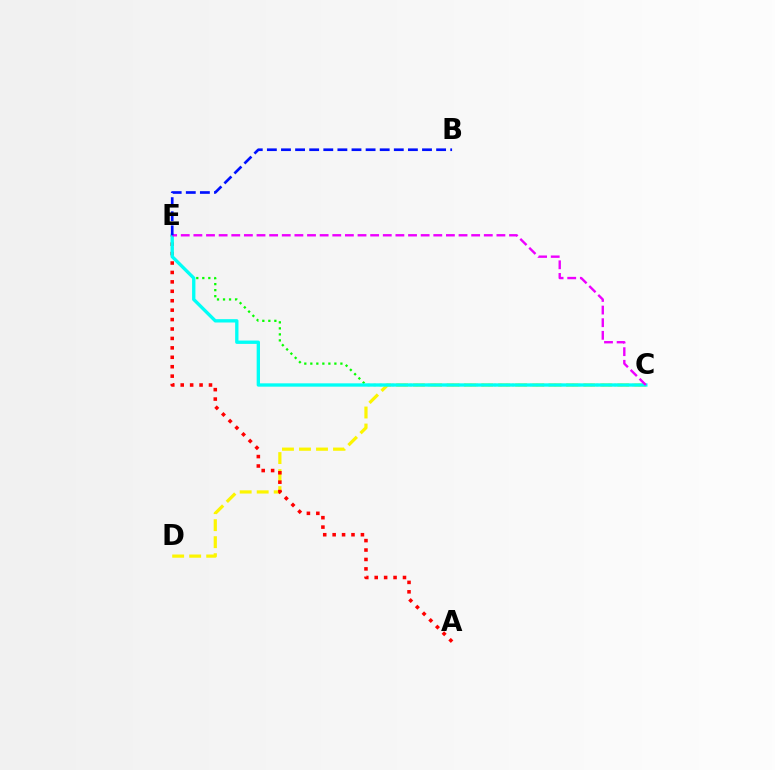{('C', 'E'): [{'color': '#08ff00', 'line_style': 'dotted', 'thickness': 1.63}, {'color': '#00fff6', 'line_style': 'solid', 'thickness': 2.4}, {'color': '#ee00ff', 'line_style': 'dashed', 'thickness': 1.72}], ('C', 'D'): [{'color': '#fcf500', 'line_style': 'dashed', 'thickness': 2.31}], ('A', 'E'): [{'color': '#ff0000', 'line_style': 'dotted', 'thickness': 2.56}], ('B', 'E'): [{'color': '#0010ff', 'line_style': 'dashed', 'thickness': 1.92}]}